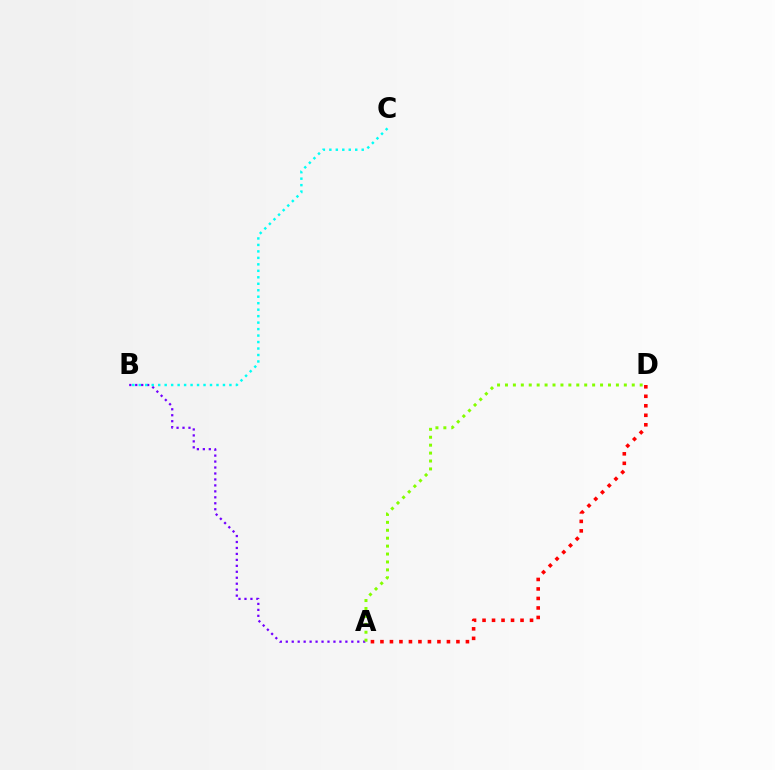{('A', 'D'): [{'color': '#ff0000', 'line_style': 'dotted', 'thickness': 2.58}, {'color': '#84ff00', 'line_style': 'dotted', 'thickness': 2.15}], ('A', 'B'): [{'color': '#7200ff', 'line_style': 'dotted', 'thickness': 1.62}], ('B', 'C'): [{'color': '#00fff6', 'line_style': 'dotted', 'thickness': 1.76}]}